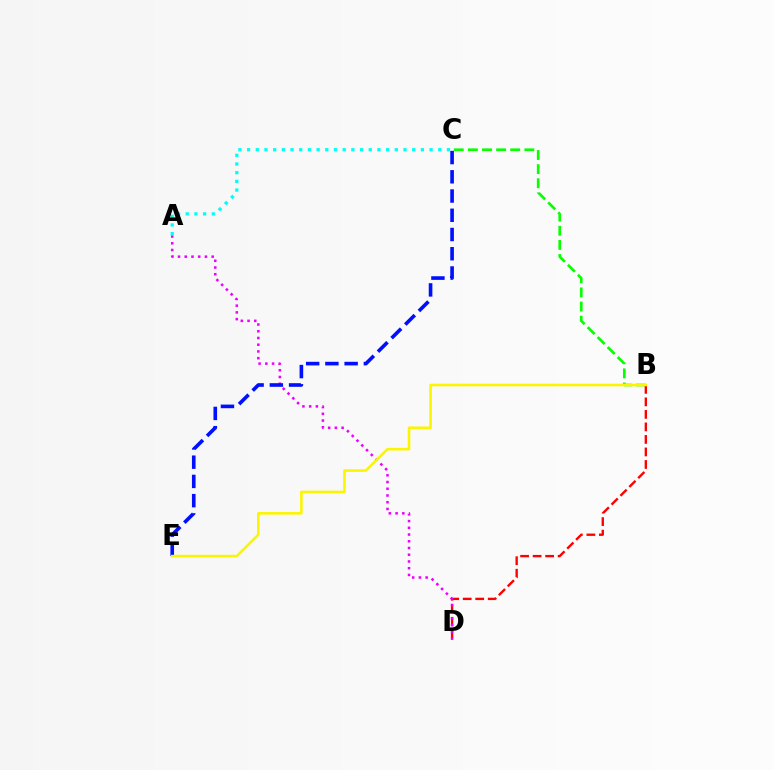{('B', 'C'): [{'color': '#08ff00', 'line_style': 'dashed', 'thickness': 1.92}], ('B', 'D'): [{'color': '#ff0000', 'line_style': 'dashed', 'thickness': 1.7}], ('A', 'D'): [{'color': '#ee00ff', 'line_style': 'dotted', 'thickness': 1.83}], ('C', 'E'): [{'color': '#0010ff', 'line_style': 'dashed', 'thickness': 2.61}], ('A', 'C'): [{'color': '#00fff6', 'line_style': 'dotted', 'thickness': 2.36}], ('B', 'E'): [{'color': '#fcf500', 'line_style': 'solid', 'thickness': 1.87}]}